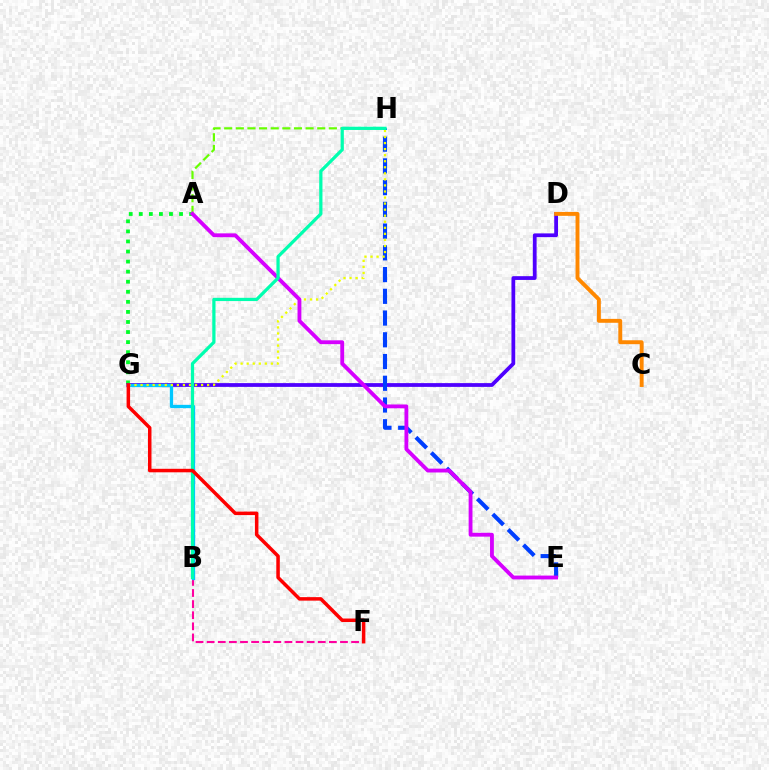{('A', 'G'): [{'color': '#00ff27', 'line_style': 'dotted', 'thickness': 2.73}], ('D', 'G'): [{'color': '#4f00ff', 'line_style': 'solid', 'thickness': 2.71}], ('B', 'F'): [{'color': '#ff00a0', 'line_style': 'dashed', 'thickness': 1.51}], ('A', 'H'): [{'color': '#66ff00', 'line_style': 'dashed', 'thickness': 1.58}], ('B', 'G'): [{'color': '#00c7ff', 'line_style': 'solid', 'thickness': 2.39}], ('C', 'D'): [{'color': '#ff8800', 'line_style': 'solid', 'thickness': 2.81}], ('E', 'H'): [{'color': '#003fff', 'line_style': 'dashed', 'thickness': 2.95}], ('G', 'H'): [{'color': '#eeff00', 'line_style': 'dotted', 'thickness': 1.64}], ('A', 'E'): [{'color': '#d600ff', 'line_style': 'solid', 'thickness': 2.76}], ('B', 'H'): [{'color': '#00ffaf', 'line_style': 'solid', 'thickness': 2.34}], ('F', 'G'): [{'color': '#ff0000', 'line_style': 'solid', 'thickness': 2.53}]}